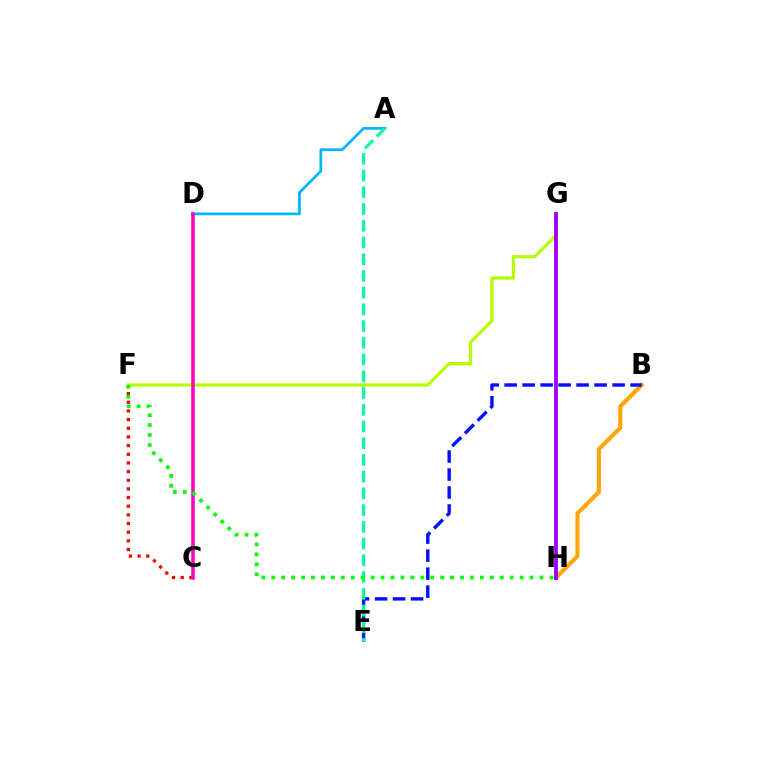{('C', 'F'): [{'color': '#ff0000', 'line_style': 'dotted', 'thickness': 2.35}], ('A', 'D'): [{'color': '#00b5ff', 'line_style': 'solid', 'thickness': 1.98}], ('B', 'H'): [{'color': '#ffa500', 'line_style': 'solid', 'thickness': 2.94}], ('F', 'G'): [{'color': '#b3ff00', 'line_style': 'solid', 'thickness': 2.29}], ('G', 'H'): [{'color': '#9b00ff', 'line_style': 'solid', 'thickness': 2.74}], ('B', 'E'): [{'color': '#0010ff', 'line_style': 'dashed', 'thickness': 2.44}], ('C', 'D'): [{'color': '#ff00bd', 'line_style': 'solid', 'thickness': 2.53}], ('A', 'E'): [{'color': '#00ff9d', 'line_style': 'dashed', 'thickness': 2.27}], ('F', 'H'): [{'color': '#08ff00', 'line_style': 'dotted', 'thickness': 2.7}]}